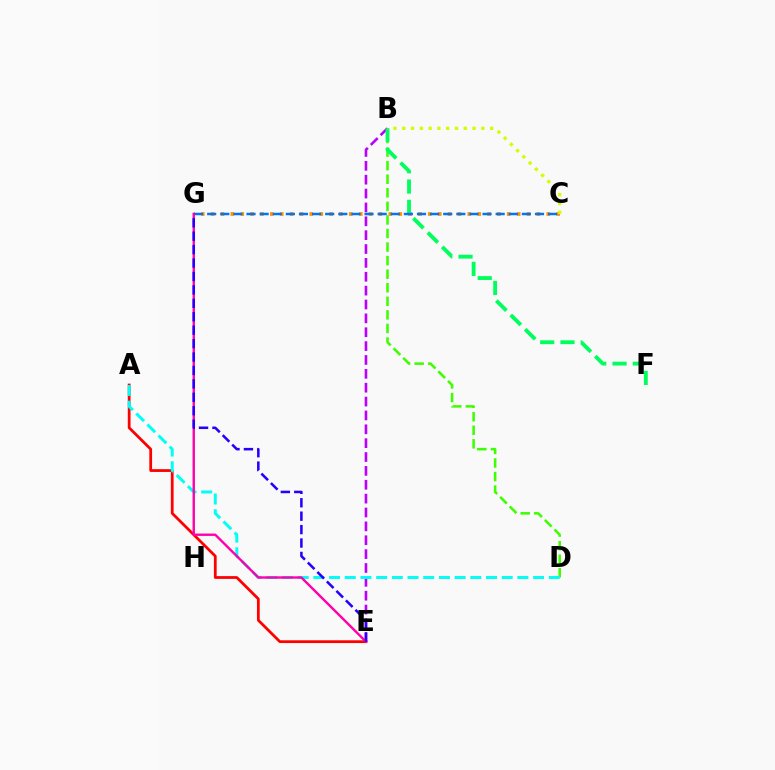{('C', 'G'): [{'color': '#ff9400', 'line_style': 'dotted', 'thickness': 2.68}, {'color': '#0074ff', 'line_style': 'dashed', 'thickness': 1.78}], ('B', 'D'): [{'color': '#3dff00', 'line_style': 'dashed', 'thickness': 1.84}], ('B', 'E'): [{'color': '#b900ff', 'line_style': 'dashed', 'thickness': 1.88}], ('B', 'F'): [{'color': '#00ff5c', 'line_style': 'dashed', 'thickness': 2.76}], ('A', 'E'): [{'color': '#ff0000', 'line_style': 'solid', 'thickness': 1.99}], ('A', 'D'): [{'color': '#00fff6', 'line_style': 'dashed', 'thickness': 2.13}], ('E', 'G'): [{'color': '#ff00ac', 'line_style': 'solid', 'thickness': 1.72}, {'color': '#2500ff', 'line_style': 'dashed', 'thickness': 1.82}], ('B', 'C'): [{'color': '#d1ff00', 'line_style': 'dotted', 'thickness': 2.39}]}